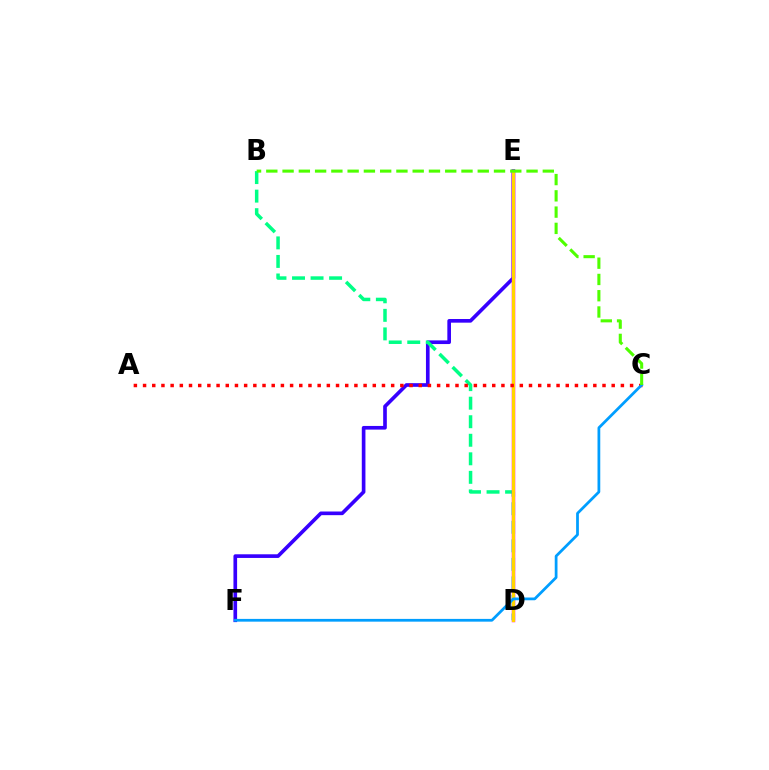{('E', 'F'): [{'color': '#3700ff', 'line_style': 'solid', 'thickness': 2.63}], ('B', 'D'): [{'color': '#00ff86', 'line_style': 'dashed', 'thickness': 2.52}], ('D', 'E'): [{'color': '#ff00ed', 'line_style': 'solid', 'thickness': 2.51}, {'color': '#ffd500', 'line_style': 'solid', 'thickness': 2.24}], ('A', 'C'): [{'color': '#ff0000', 'line_style': 'dotted', 'thickness': 2.5}], ('C', 'F'): [{'color': '#009eff', 'line_style': 'solid', 'thickness': 1.98}], ('B', 'C'): [{'color': '#4fff00', 'line_style': 'dashed', 'thickness': 2.21}]}